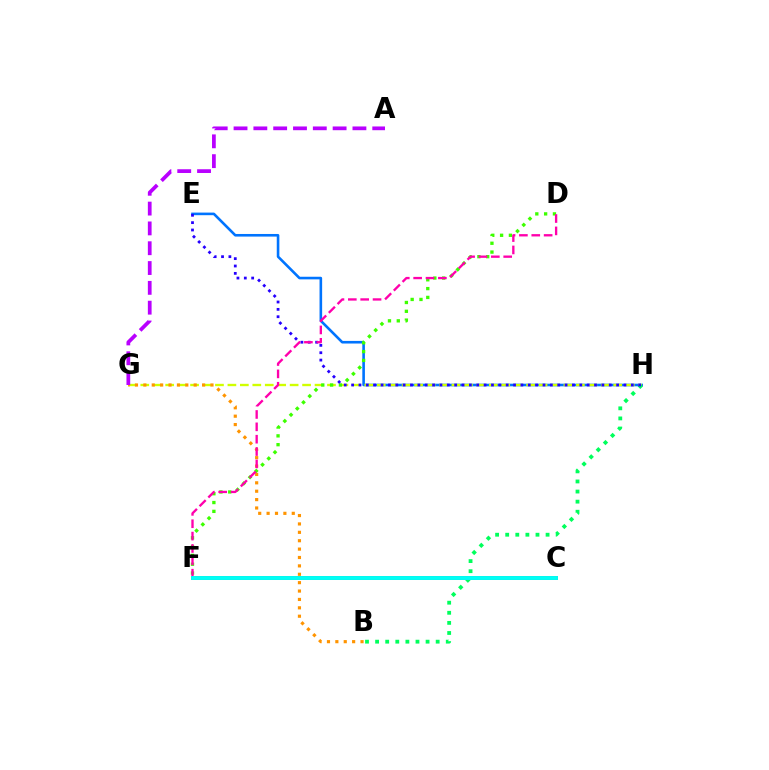{('E', 'H'): [{'color': '#0074ff', 'line_style': 'solid', 'thickness': 1.88}, {'color': '#2500ff', 'line_style': 'dotted', 'thickness': 2.0}], ('G', 'H'): [{'color': '#d1ff00', 'line_style': 'dashed', 'thickness': 1.69}], ('D', 'F'): [{'color': '#3dff00', 'line_style': 'dotted', 'thickness': 2.4}, {'color': '#ff00ac', 'line_style': 'dashed', 'thickness': 1.68}], ('B', 'H'): [{'color': '#00ff5c', 'line_style': 'dotted', 'thickness': 2.74}], ('B', 'G'): [{'color': '#ff9400', 'line_style': 'dotted', 'thickness': 2.28}], ('C', 'F'): [{'color': '#ff0000', 'line_style': 'solid', 'thickness': 2.78}, {'color': '#00fff6', 'line_style': 'solid', 'thickness': 2.84}], ('A', 'G'): [{'color': '#b900ff', 'line_style': 'dashed', 'thickness': 2.69}]}